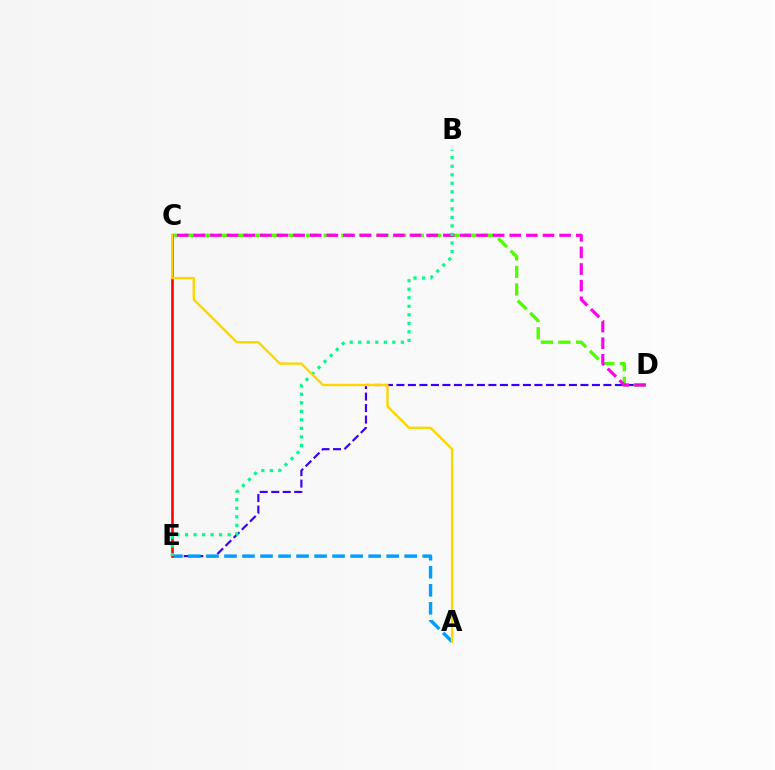{('D', 'E'): [{'color': '#3700ff', 'line_style': 'dashed', 'thickness': 1.56}], ('A', 'E'): [{'color': '#009eff', 'line_style': 'dashed', 'thickness': 2.45}], ('C', 'D'): [{'color': '#4fff00', 'line_style': 'dashed', 'thickness': 2.39}, {'color': '#ff00ed', 'line_style': 'dashed', 'thickness': 2.26}], ('C', 'E'): [{'color': '#ff0000', 'line_style': 'solid', 'thickness': 1.87}], ('B', 'E'): [{'color': '#00ff86', 'line_style': 'dotted', 'thickness': 2.32}], ('A', 'C'): [{'color': '#ffd500', 'line_style': 'solid', 'thickness': 1.7}]}